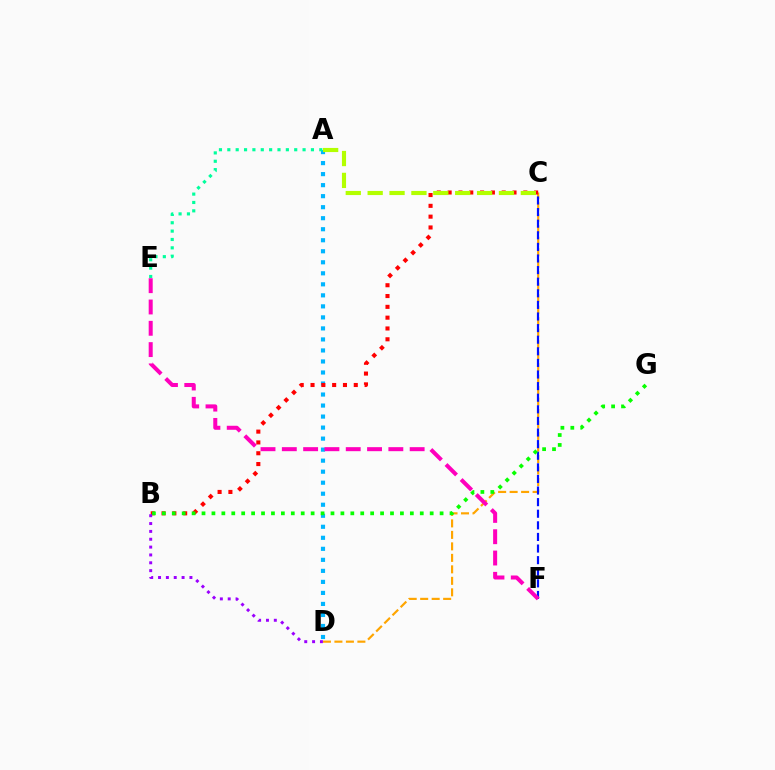{('A', 'D'): [{'color': '#00b5ff', 'line_style': 'dotted', 'thickness': 2.99}], ('C', 'D'): [{'color': '#ffa500', 'line_style': 'dashed', 'thickness': 1.56}], ('C', 'F'): [{'color': '#0010ff', 'line_style': 'dashed', 'thickness': 1.58}], ('B', 'C'): [{'color': '#ff0000', 'line_style': 'dotted', 'thickness': 2.94}], ('A', 'C'): [{'color': '#b3ff00', 'line_style': 'dashed', 'thickness': 2.97}], ('B', 'G'): [{'color': '#08ff00', 'line_style': 'dotted', 'thickness': 2.7}], ('B', 'D'): [{'color': '#9b00ff', 'line_style': 'dotted', 'thickness': 2.13}], ('A', 'E'): [{'color': '#00ff9d', 'line_style': 'dotted', 'thickness': 2.27}], ('E', 'F'): [{'color': '#ff00bd', 'line_style': 'dashed', 'thickness': 2.89}]}